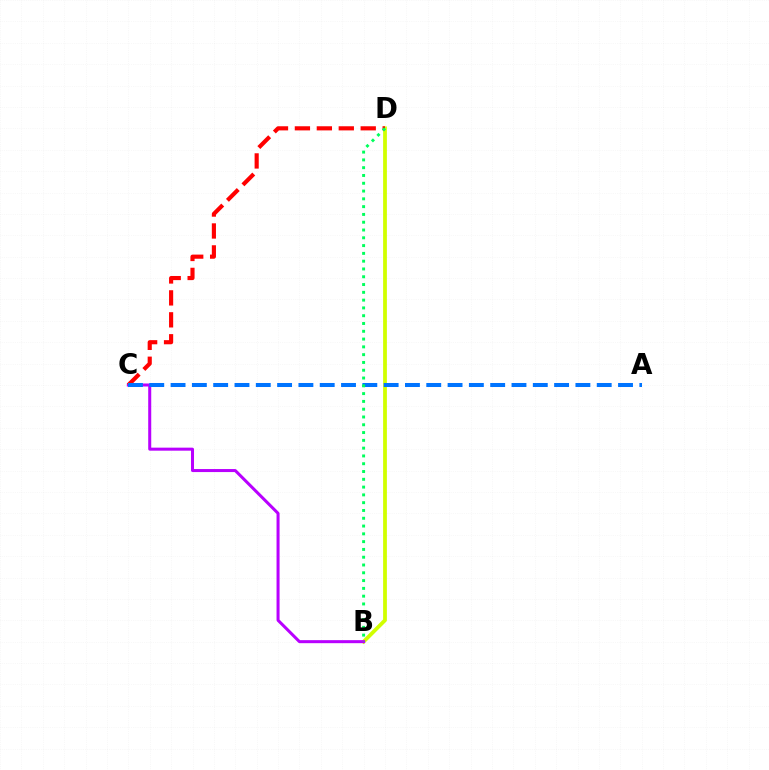{('B', 'D'): [{'color': '#d1ff00', 'line_style': 'solid', 'thickness': 2.72}, {'color': '#00ff5c', 'line_style': 'dotted', 'thickness': 2.12}], ('B', 'C'): [{'color': '#b900ff', 'line_style': 'solid', 'thickness': 2.18}], ('C', 'D'): [{'color': '#ff0000', 'line_style': 'dashed', 'thickness': 2.98}], ('A', 'C'): [{'color': '#0074ff', 'line_style': 'dashed', 'thickness': 2.89}]}